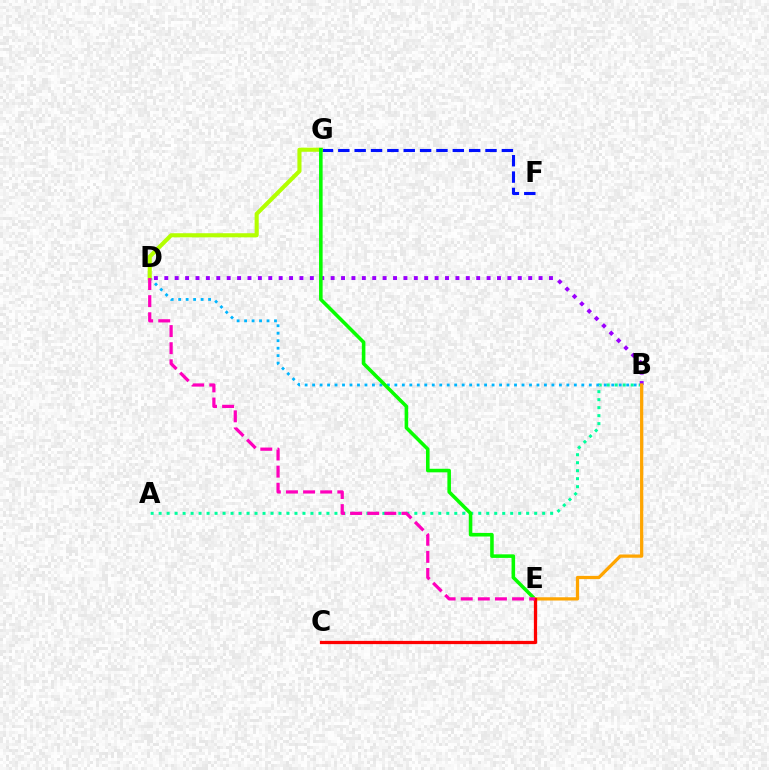{('F', 'G'): [{'color': '#0010ff', 'line_style': 'dashed', 'thickness': 2.22}], ('A', 'B'): [{'color': '#00ff9d', 'line_style': 'dotted', 'thickness': 2.17}], ('B', 'D'): [{'color': '#00b5ff', 'line_style': 'dotted', 'thickness': 2.03}, {'color': '#9b00ff', 'line_style': 'dotted', 'thickness': 2.82}], ('D', 'G'): [{'color': '#b3ff00', 'line_style': 'solid', 'thickness': 2.95}], ('E', 'G'): [{'color': '#08ff00', 'line_style': 'solid', 'thickness': 2.57}], ('B', 'E'): [{'color': '#ffa500', 'line_style': 'solid', 'thickness': 2.34}], ('C', 'E'): [{'color': '#ff0000', 'line_style': 'solid', 'thickness': 2.33}], ('D', 'E'): [{'color': '#ff00bd', 'line_style': 'dashed', 'thickness': 2.32}]}